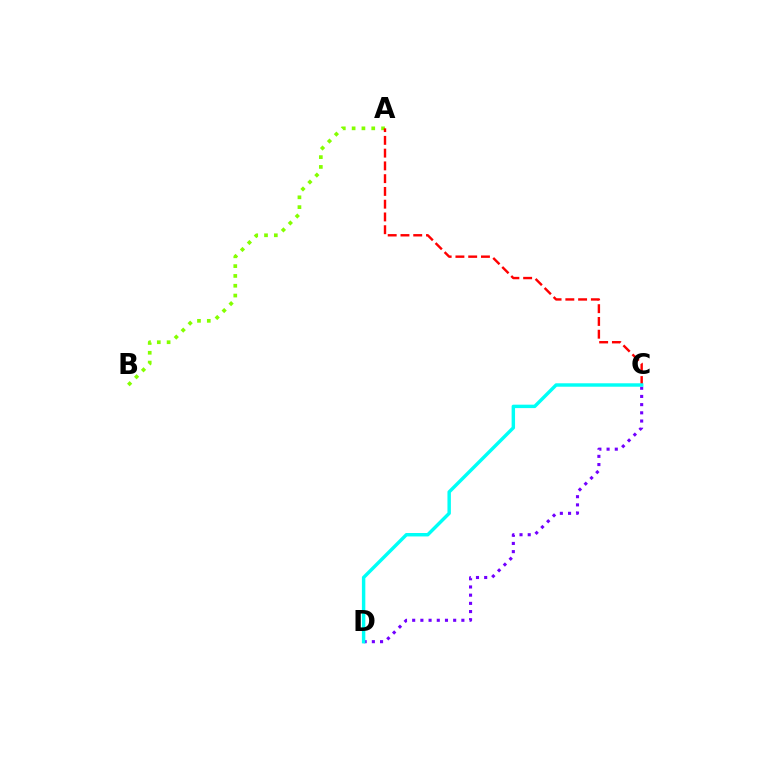{('C', 'D'): [{'color': '#7200ff', 'line_style': 'dotted', 'thickness': 2.23}, {'color': '#00fff6', 'line_style': 'solid', 'thickness': 2.47}], ('A', 'B'): [{'color': '#84ff00', 'line_style': 'dotted', 'thickness': 2.67}], ('A', 'C'): [{'color': '#ff0000', 'line_style': 'dashed', 'thickness': 1.73}]}